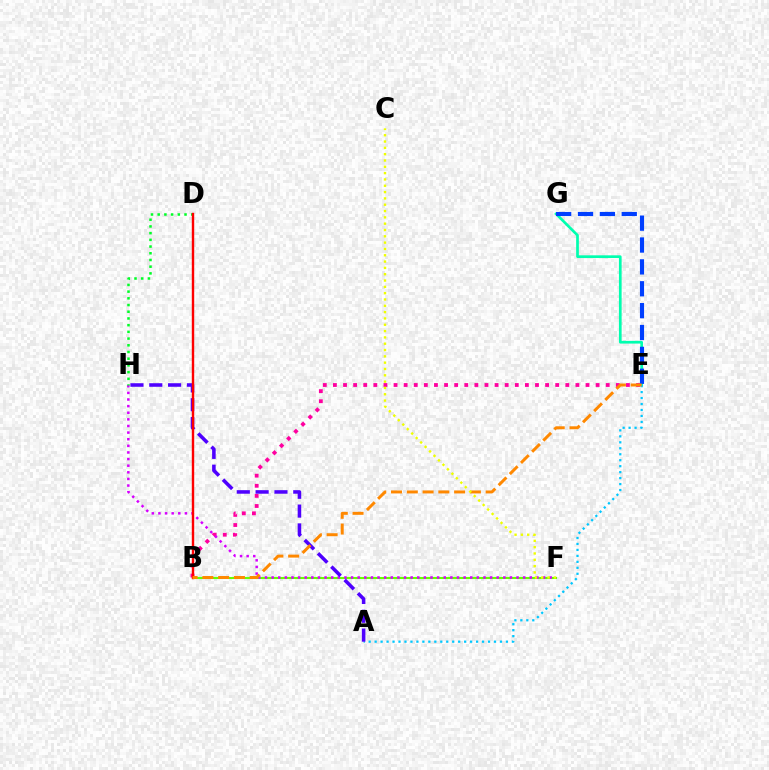{('B', 'F'): [{'color': '#66ff00', 'line_style': 'solid', 'thickness': 1.5}], ('E', 'G'): [{'color': '#00ffaf', 'line_style': 'solid', 'thickness': 1.94}, {'color': '#003fff', 'line_style': 'dashed', 'thickness': 2.97}], ('B', 'E'): [{'color': '#ff00a0', 'line_style': 'dotted', 'thickness': 2.75}, {'color': '#ff8800', 'line_style': 'dashed', 'thickness': 2.14}], ('F', 'H'): [{'color': '#d600ff', 'line_style': 'dotted', 'thickness': 1.8}], ('D', 'H'): [{'color': '#00ff27', 'line_style': 'dotted', 'thickness': 1.82}], ('A', 'E'): [{'color': '#00c7ff', 'line_style': 'dotted', 'thickness': 1.62}], ('A', 'H'): [{'color': '#4f00ff', 'line_style': 'dashed', 'thickness': 2.56}], ('B', 'D'): [{'color': '#ff0000', 'line_style': 'solid', 'thickness': 1.73}], ('C', 'F'): [{'color': '#eeff00', 'line_style': 'dotted', 'thickness': 1.72}]}